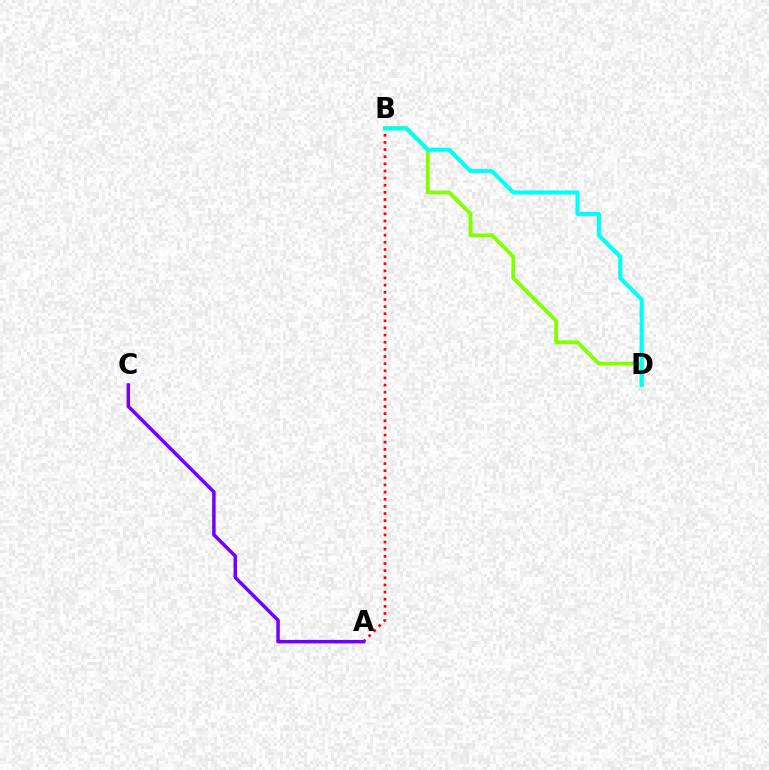{('A', 'B'): [{'color': '#ff0000', 'line_style': 'dotted', 'thickness': 1.94}], ('B', 'D'): [{'color': '#84ff00', 'line_style': 'solid', 'thickness': 2.75}, {'color': '#00fff6', 'line_style': 'solid', 'thickness': 2.95}], ('A', 'C'): [{'color': '#7200ff', 'line_style': 'solid', 'thickness': 2.5}]}